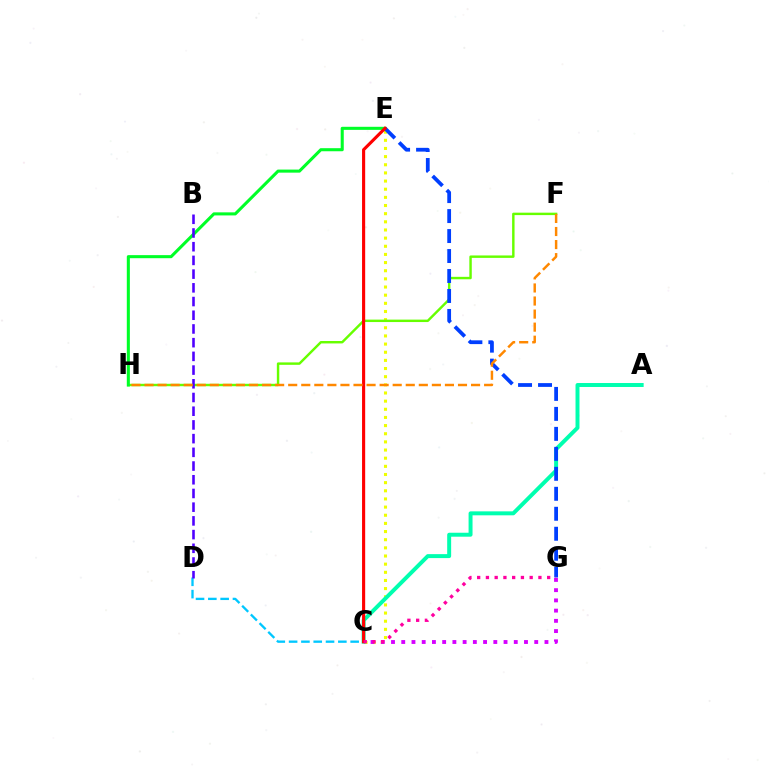{('C', 'E'): [{'color': '#eeff00', 'line_style': 'dotted', 'thickness': 2.21}, {'color': '#ff0000', 'line_style': 'solid', 'thickness': 2.25}], ('A', 'C'): [{'color': '#00ffaf', 'line_style': 'solid', 'thickness': 2.85}], ('C', 'D'): [{'color': '#00c7ff', 'line_style': 'dashed', 'thickness': 1.67}], ('F', 'H'): [{'color': '#66ff00', 'line_style': 'solid', 'thickness': 1.75}, {'color': '#ff8800', 'line_style': 'dashed', 'thickness': 1.77}], ('C', 'G'): [{'color': '#d600ff', 'line_style': 'dotted', 'thickness': 2.78}, {'color': '#ff00a0', 'line_style': 'dotted', 'thickness': 2.38}], ('E', 'H'): [{'color': '#00ff27', 'line_style': 'solid', 'thickness': 2.21}], ('B', 'D'): [{'color': '#4f00ff', 'line_style': 'dashed', 'thickness': 1.86}], ('E', 'G'): [{'color': '#003fff', 'line_style': 'dashed', 'thickness': 2.71}]}